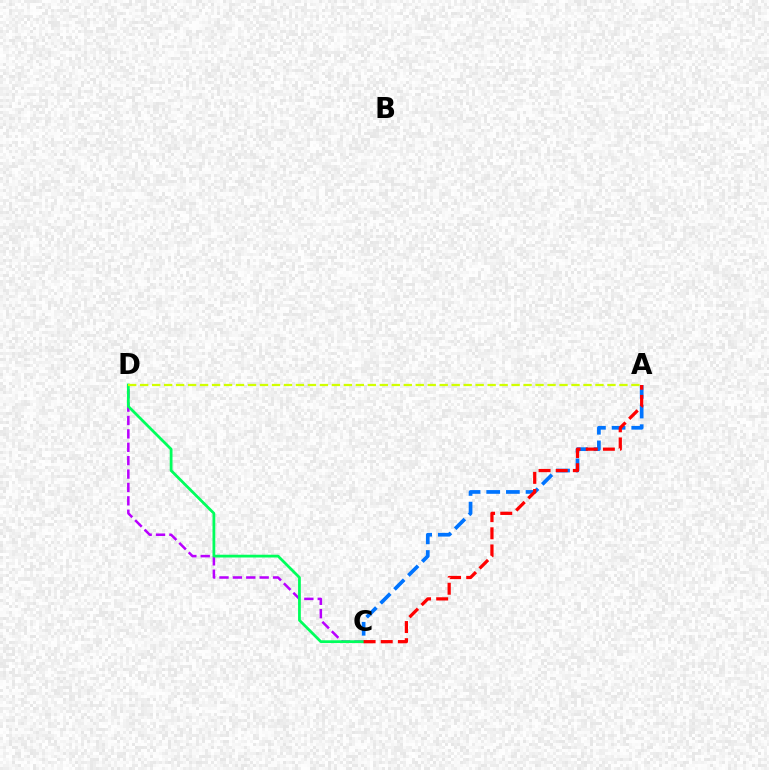{('C', 'D'): [{'color': '#b900ff', 'line_style': 'dashed', 'thickness': 1.82}, {'color': '#00ff5c', 'line_style': 'solid', 'thickness': 1.99}], ('A', 'C'): [{'color': '#0074ff', 'line_style': 'dashed', 'thickness': 2.67}, {'color': '#ff0000', 'line_style': 'dashed', 'thickness': 2.33}], ('A', 'D'): [{'color': '#d1ff00', 'line_style': 'dashed', 'thickness': 1.63}]}